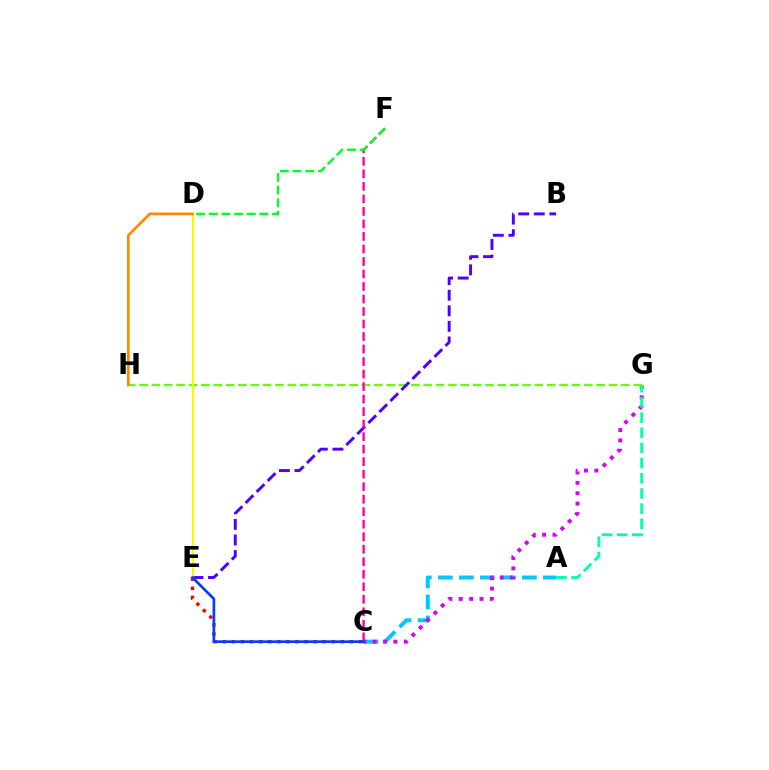{('A', 'C'): [{'color': '#00c7ff', 'line_style': 'dashed', 'thickness': 2.85}], ('C', 'G'): [{'color': '#d600ff', 'line_style': 'dotted', 'thickness': 2.82}], ('A', 'G'): [{'color': '#00ffaf', 'line_style': 'dashed', 'thickness': 2.06}], ('C', 'E'): [{'color': '#ff0000', 'line_style': 'dotted', 'thickness': 2.47}, {'color': '#003fff', 'line_style': 'solid', 'thickness': 1.94}], ('G', 'H'): [{'color': '#66ff00', 'line_style': 'dashed', 'thickness': 1.68}], ('B', 'E'): [{'color': '#4f00ff', 'line_style': 'dashed', 'thickness': 2.12}], ('C', 'F'): [{'color': '#ff00a0', 'line_style': 'dashed', 'thickness': 1.7}], ('D', 'E'): [{'color': '#eeff00', 'line_style': 'solid', 'thickness': 1.55}], ('D', 'H'): [{'color': '#ff8800', 'line_style': 'solid', 'thickness': 1.93}], ('D', 'F'): [{'color': '#00ff27', 'line_style': 'dashed', 'thickness': 1.72}]}